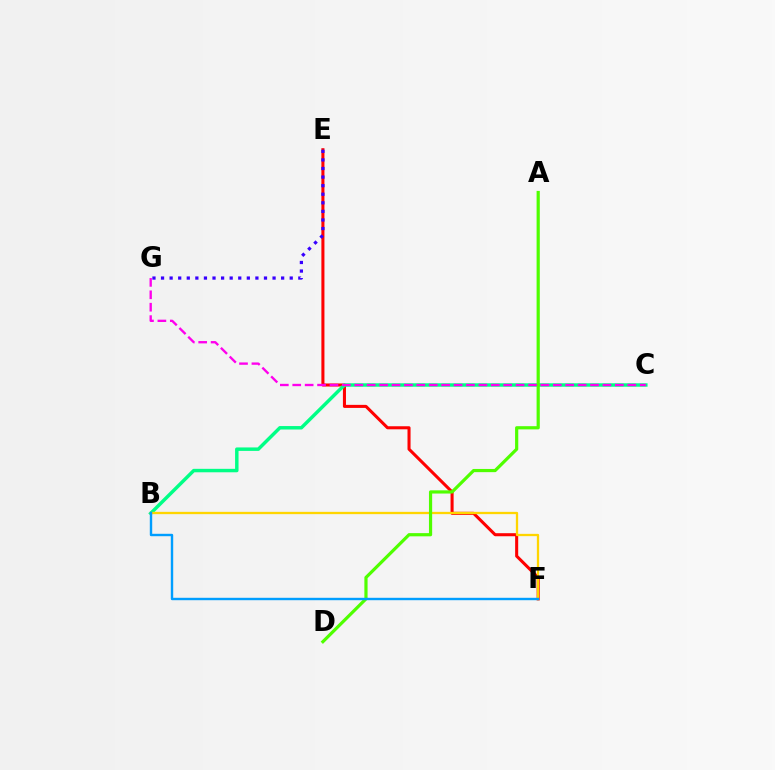{('E', 'F'): [{'color': '#ff0000', 'line_style': 'solid', 'thickness': 2.2}], ('B', 'C'): [{'color': '#00ff86', 'line_style': 'solid', 'thickness': 2.49}], ('B', 'F'): [{'color': '#ffd500', 'line_style': 'solid', 'thickness': 1.65}, {'color': '#009eff', 'line_style': 'solid', 'thickness': 1.73}], ('A', 'D'): [{'color': '#4fff00', 'line_style': 'solid', 'thickness': 2.3}], ('E', 'G'): [{'color': '#3700ff', 'line_style': 'dotted', 'thickness': 2.33}], ('C', 'G'): [{'color': '#ff00ed', 'line_style': 'dashed', 'thickness': 1.69}]}